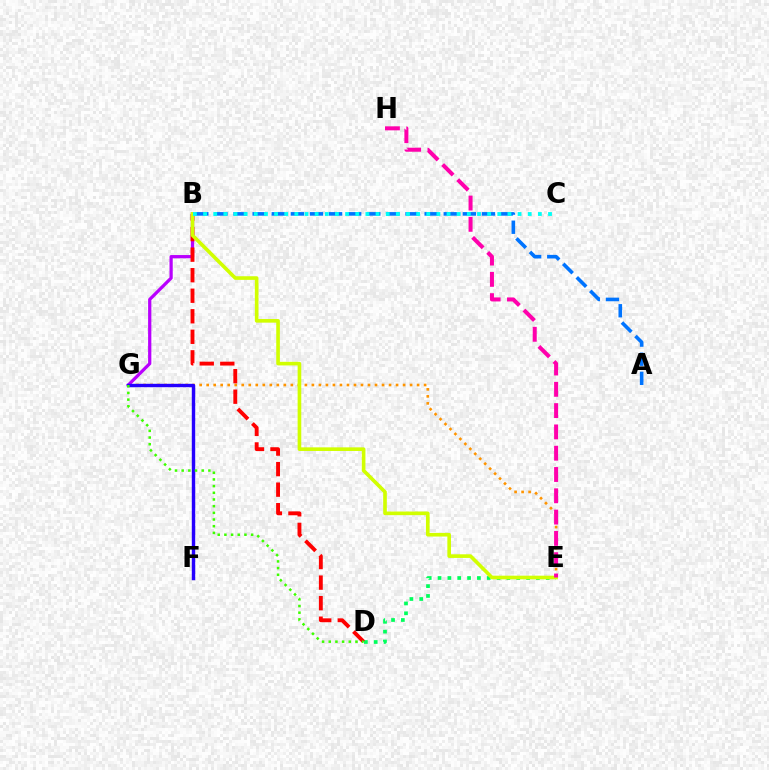{('E', 'G'): [{'color': '#ff9400', 'line_style': 'dotted', 'thickness': 1.91}], ('D', 'E'): [{'color': '#00ff5c', 'line_style': 'dotted', 'thickness': 2.67}], ('B', 'G'): [{'color': '#b900ff', 'line_style': 'solid', 'thickness': 2.33}], ('A', 'B'): [{'color': '#0074ff', 'line_style': 'dashed', 'thickness': 2.6}], ('F', 'G'): [{'color': '#2500ff', 'line_style': 'solid', 'thickness': 2.45}], ('B', 'D'): [{'color': '#ff0000', 'line_style': 'dashed', 'thickness': 2.79}], ('B', 'E'): [{'color': '#d1ff00', 'line_style': 'solid', 'thickness': 2.61}], ('B', 'C'): [{'color': '#00fff6', 'line_style': 'dotted', 'thickness': 2.76}], ('D', 'G'): [{'color': '#3dff00', 'line_style': 'dotted', 'thickness': 1.82}], ('E', 'H'): [{'color': '#ff00ac', 'line_style': 'dashed', 'thickness': 2.89}]}